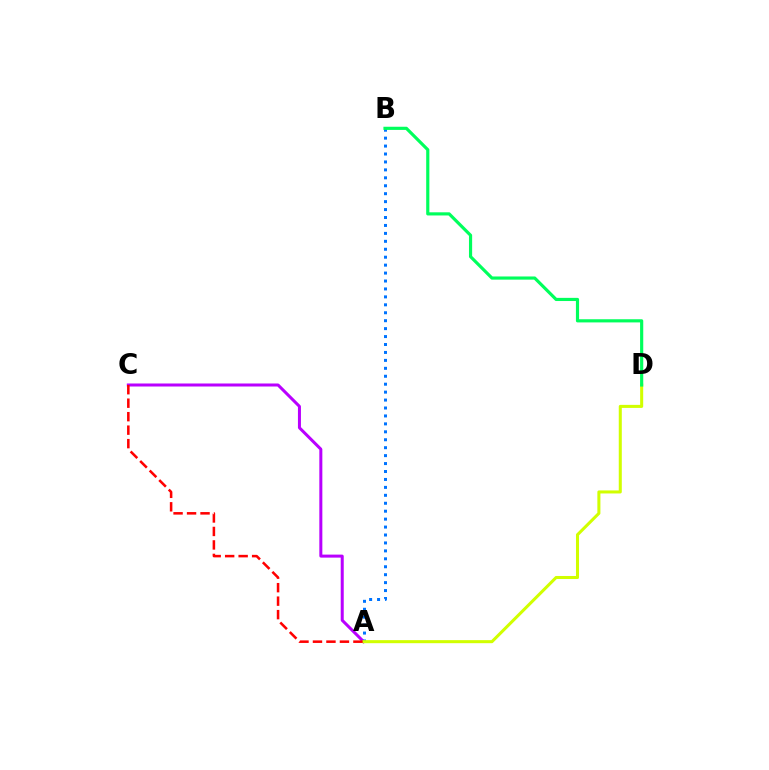{('A', 'C'): [{'color': '#b900ff', 'line_style': 'solid', 'thickness': 2.17}, {'color': '#ff0000', 'line_style': 'dashed', 'thickness': 1.83}], ('A', 'B'): [{'color': '#0074ff', 'line_style': 'dotted', 'thickness': 2.16}], ('A', 'D'): [{'color': '#d1ff00', 'line_style': 'solid', 'thickness': 2.19}], ('B', 'D'): [{'color': '#00ff5c', 'line_style': 'solid', 'thickness': 2.28}]}